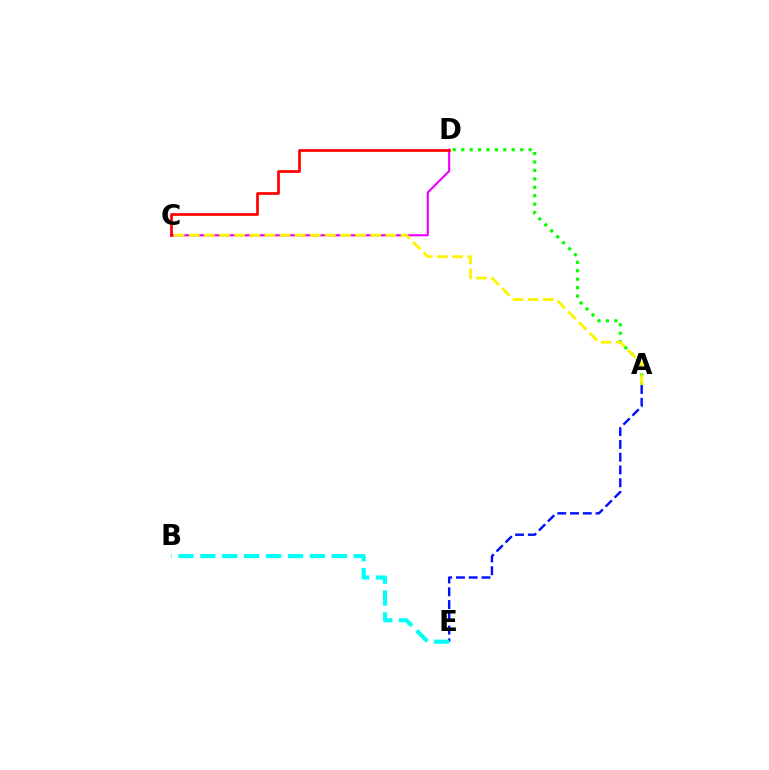{('A', 'D'): [{'color': '#08ff00', 'line_style': 'dotted', 'thickness': 2.29}], ('A', 'E'): [{'color': '#0010ff', 'line_style': 'dashed', 'thickness': 1.73}], ('C', 'D'): [{'color': '#ee00ff', 'line_style': 'solid', 'thickness': 1.53}, {'color': '#ff0000', 'line_style': 'solid', 'thickness': 1.95}], ('B', 'E'): [{'color': '#00fff6', 'line_style': 'dashed', 'thickness': 2.98}], ('A', 'C'): [{'color': '#fcf500', 'line_style': 'dashed', 'thickness': 2.05}]}